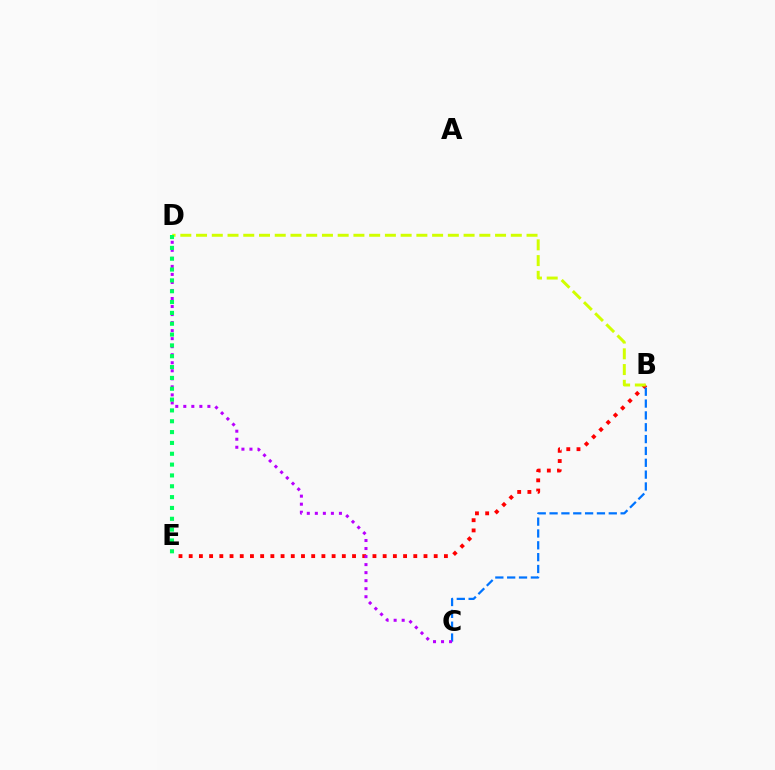{('B', 'E'): [{'color': '#ff0000', 'line_style': 'dotted', 'thickness': 2.77}], ('B', 'D'): [{'color': '#d1ff00', 'line_style': 'dashed', 'thickness': 2.14}], ('B', 'C'): [{'color': '#0074ff', 'line_style': 'dashed', 'thickness': 1.61}], ('C', 'D'): [{'color': '#b900ff', 'line_style': 'dotted', 'thickness': 2.18}], ('D', 'E'): [{'color': '#00ff5c', 'line_style': 'dotted', 'thickness': 2.94}]}